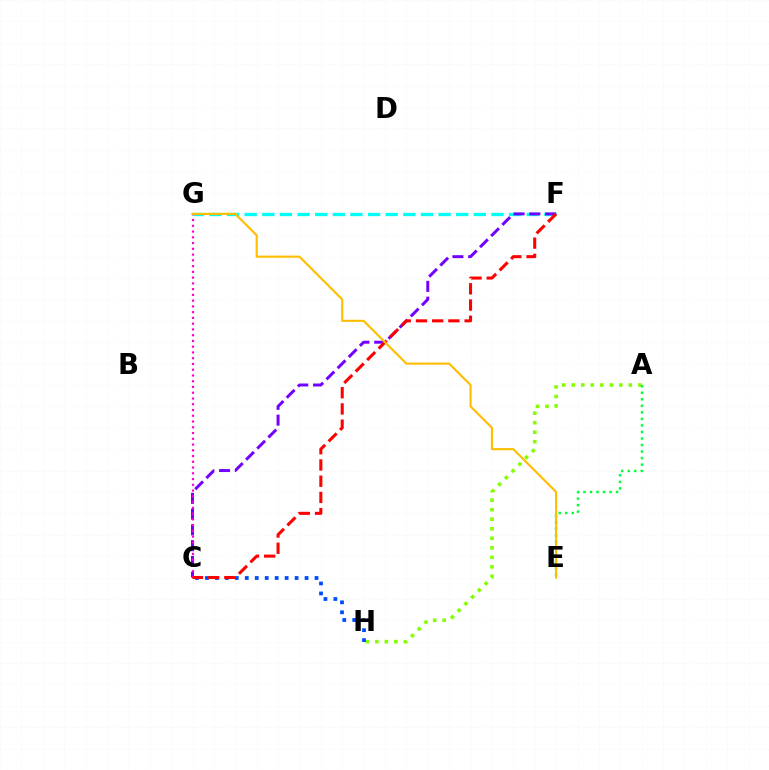{('F', 'G'): [{'color': '#00fff6', 'line_style': 'dashed', 'thickness': 2.39}], ('A', 'H'): [{'color': '#84ff00', 'line_style': 'dotted', 'thickness': 2.59}], ('C', 'F'): [{'color': '#7200ff', 'line_style': 'dashed', 'thickness': 2.14}, {'color': '#ff0000', 'line_style': 'dashed', 'thickness': 2.2}], ('C', 'H'): [{'color': '#004bff', 'line_style': 'dotted', 'thickness': 2.71}], ('C', 'G'): [{'color': '#ff00cf', 'line_style': 'dotted', 'thickness': 1.56}], ('A', 'E'): [{'color': '#00ff39', 'line_style': 'dotted', 'thickness': 1.78}], ('E', 'G'): [{'color': '#ffbd00', 'line_style': 'solid', 'thickness': 1.52}]}